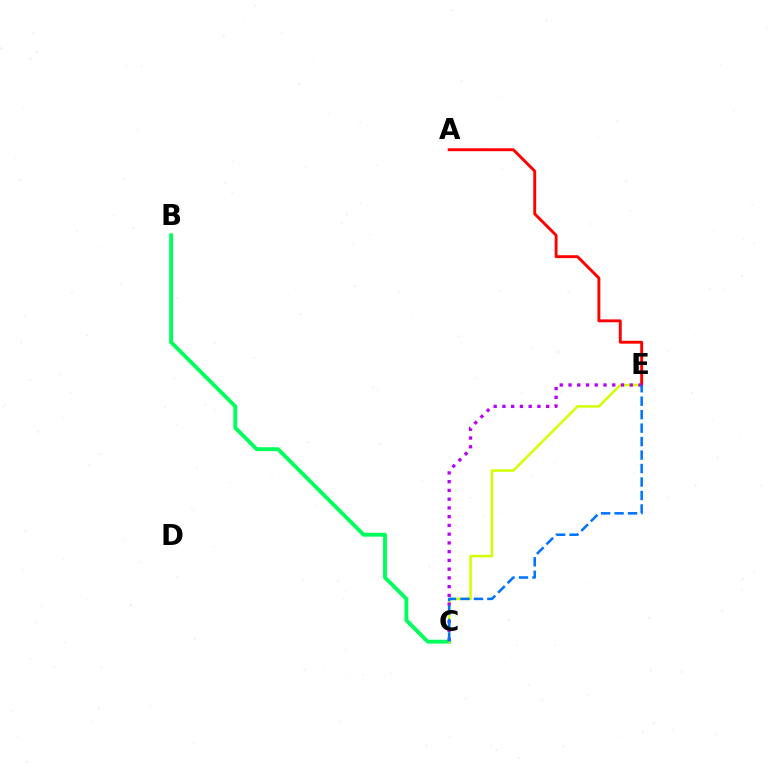{('B', 'C'): [{'color': '#00ff5c', 'line_style': 'solid', 'thickness': 2.79}], ('C', 'E'): [{'color': '#d1ff00', 'line_style': 'solid', 'thickness': 1.8}, {'color': '#b900ff', 'line_style': 'dotted', 'thickness': 2.38}, {'color': '#0074ff', 'line_style': 'dashed', 'thickness': 1.83}], ('A', 'E'): [{'color': '#ff0000', 'line_style': 'solid', 'thickness': 2.09}]}